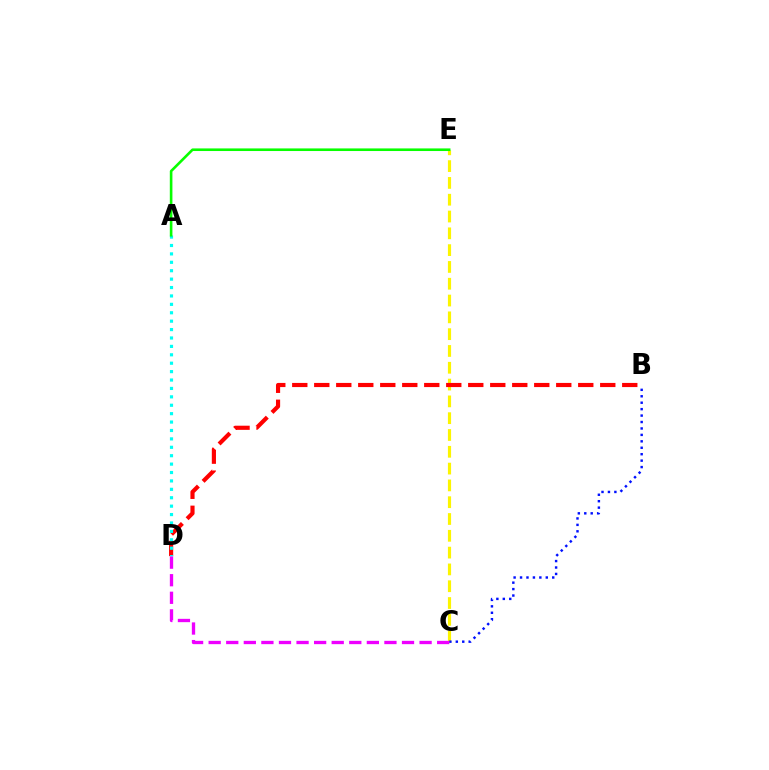{('C', 'E'): [{'color': '#fcf500', 'line_style': 'dashed', 'thickness': 2.28}], ('B', 'C'): [{'color': '#0010ff', 'line_style': 'dotted', 'thickness': 1.75}], ('B', 'D'): [{'color': '#ff0000', 'line_style': 'dashed', 'thickness': 2.99}], ('A', 'D'): [{'color': '#00fff6', 'line_style': 'dotted', 'thickness': 2.28}], ('A', 'E'): [{'color': '#08ff00', 'line_style': 'solid', 'thickness': 1.88}], ('C', 'D'): [{'color': '#ee00ff', 'line_style': 'dashed', 'thickness': 2.39}]}